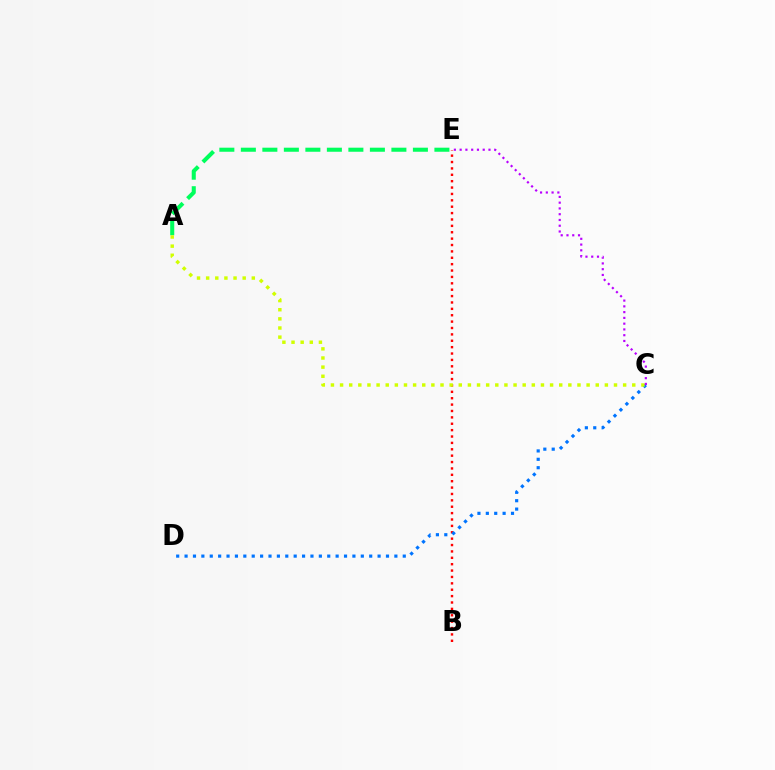{('B', 'E'): [{'color': '#ff0000', 'line_style': 'dotted', 'thickness': 1.73}], ('C', 'D'): [{'color': '#0074ff', 'line_style': 'dotted', 'thickness': 2.28}], ('A', 'E'): [{'color': '#00ff5c', 'line_style': 'dashed', 'thickness': 2.92}], ('A', 'C'): [{'color': '#d1ff00', 'line_style': 'dotted', 'thickness': 2.48}], ('C', 'E'): [{'color': '#b900ff', 'line_style': 'dotted', 'thickness': 1.57}]}